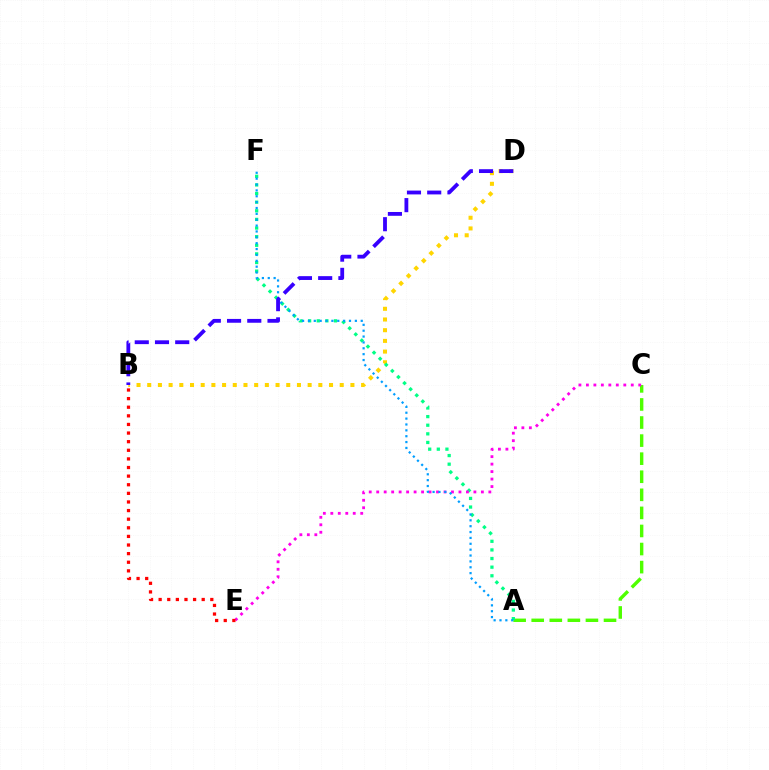{('B', 'D'): [{'color': '#ffd500', 'line_style': 'dotted', 'thickness': 2.91}, {'color': '#3700ff', 'line_style': 'dashed', 'thickness': 2.75}], ('A', 'C'): [{'color': '#4fff00', 'line_style': 'dashed', 'thickness': 2.46}], ('A', 'F'): [{'color': '#00ff86', 'line_style': 'dotted', 'thickness': 2.34}, {'color': '#009eff', 'line_style': 'dotted', 'thickness': 1.59}], ('C', 'E'): [{'color': '#ff00ed', 'line_style': 'dotted', 'thickness': 2.03}], ('B', 'E'): [{'color': '#ff0000', 'line_style': 'dotted', 'thickness': 2.34}]}